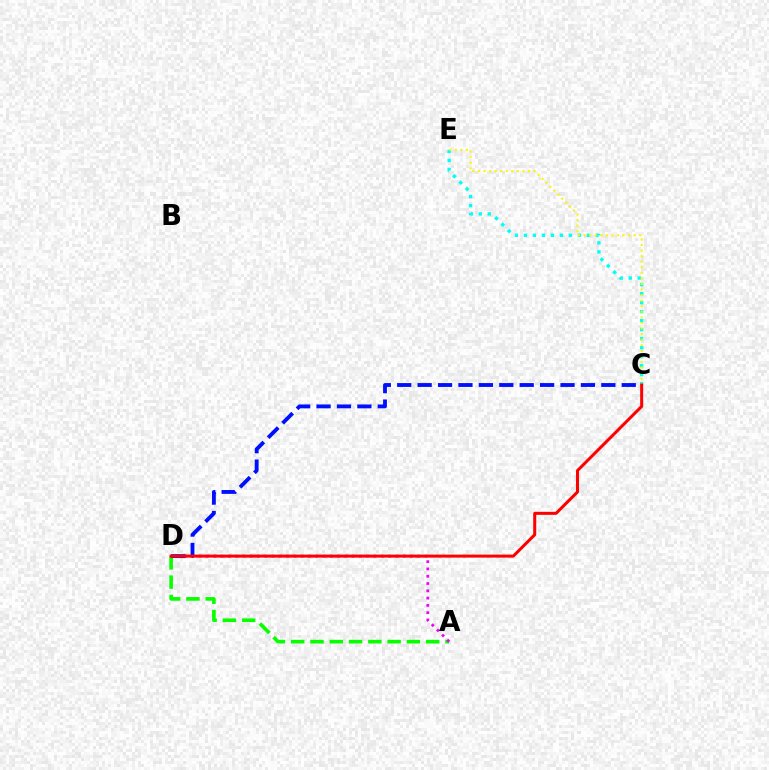{('A', 'D'): [{'color': '#08ff00', 'line_style': 'dashed', 'thickness': 2.62}, {'color': '#ee00ff', 'line_style': 'dotted', 'thickness': 1.98}], ('C', 'E'): [{'color': '#00fff6', 'line_style': 'dotted', 'thickness': 2.45}, {'color': '#fcf500', 'line_style': 'dotted', 'thickness': 1.51}], ('C', 'D'): [{'color': '#0010ff', 'line_style': 'dashed', 'thickness': 2.77}, {'color': '#ff0000', 'line_style': 'solid', 'thickness': 2.17}]}